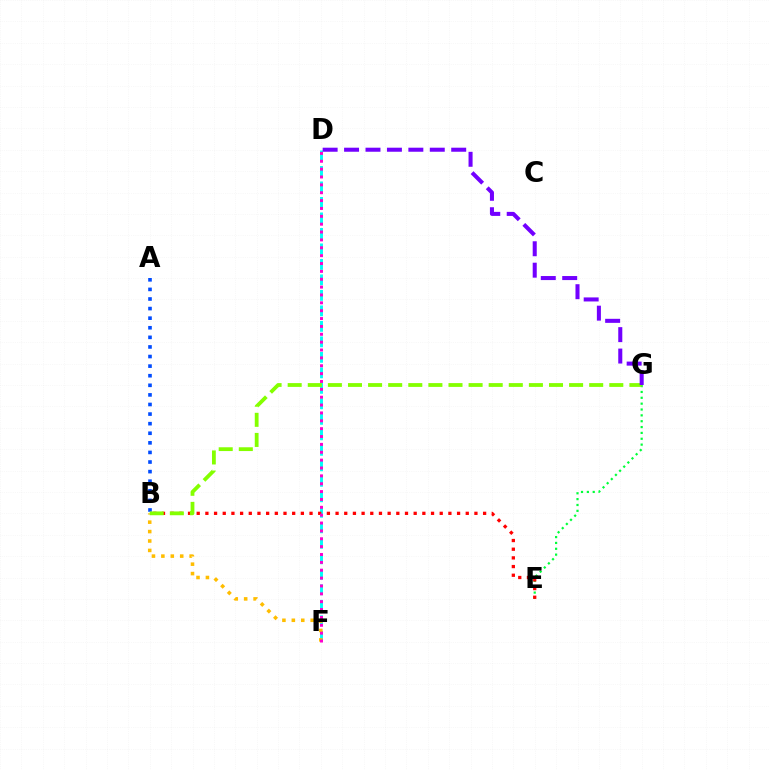{('D', 'F'): [{'color': '#00fff6', 'line_style': 'dashed', 'thickness': 2.11}, {'color': '#ff00cf', 'line_style': 'dotted', 'thickness': 2.14}], ('E', 'G'): [{'color': '#00ff39', 'line_style': 'dotted', 'thickness': 1.59}], ('B', 'F'): [{'color': '#ffbd00', 'line_style': 'dotted', 'thickness': 2.56}], ('B', 'E'): [{'color': '#ff0000', 'line_style': 'dotted', 'thickness': 2.36}], ('A', 'B'): [{'color': '#004bff', 'line_style': 'dotted', 'thickness': 2.61}], ('B', 'G'): [{'color': '#84ff00', 'line_style': 'dashed', 'thickness': 2.73}], ('D', 'G'): [{'color': '#7200ff', 'line_style': 'dashed', 'thickness': 2.91}]}